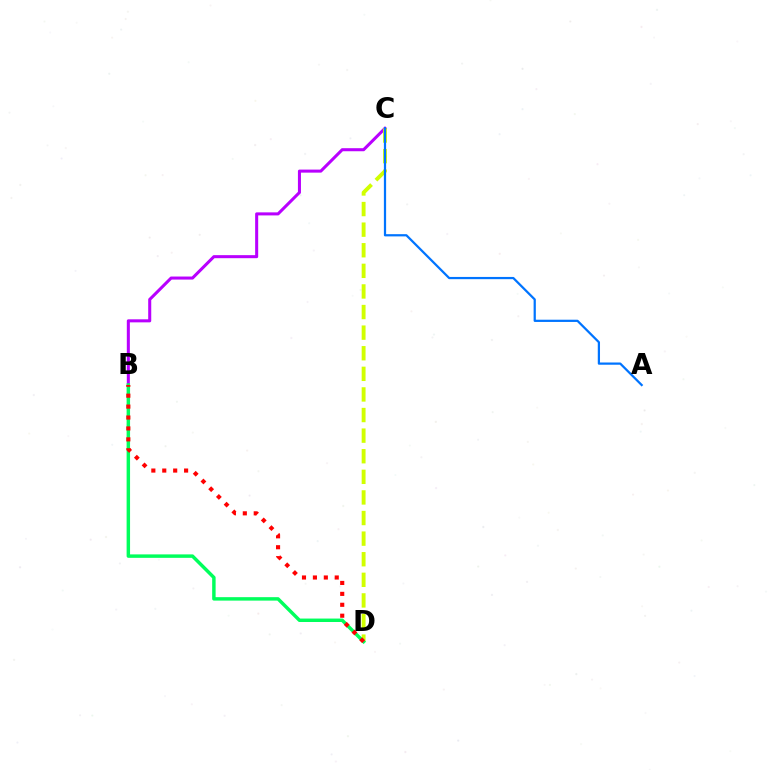{('B', 'C'): [{'color': '#b900ff', 'line_style': 'solid', 'thickness': 2.19}], ('C', 'D'): [{'color': '#d1ff00', 'line_style': 'dashed', 'thickness': 2.8}], ('B', 'D'): [{'color': '#00ff5c', 'line_style': 'solid', 'thickness': 2.48}, {'color': '#ff0000', 'line_style': 'dotted', 'thickness': 2.97}], ('A', 'C'): [{'color': '#0074ff', 'line_style': 'solid', 'thickness': 1.61}]}